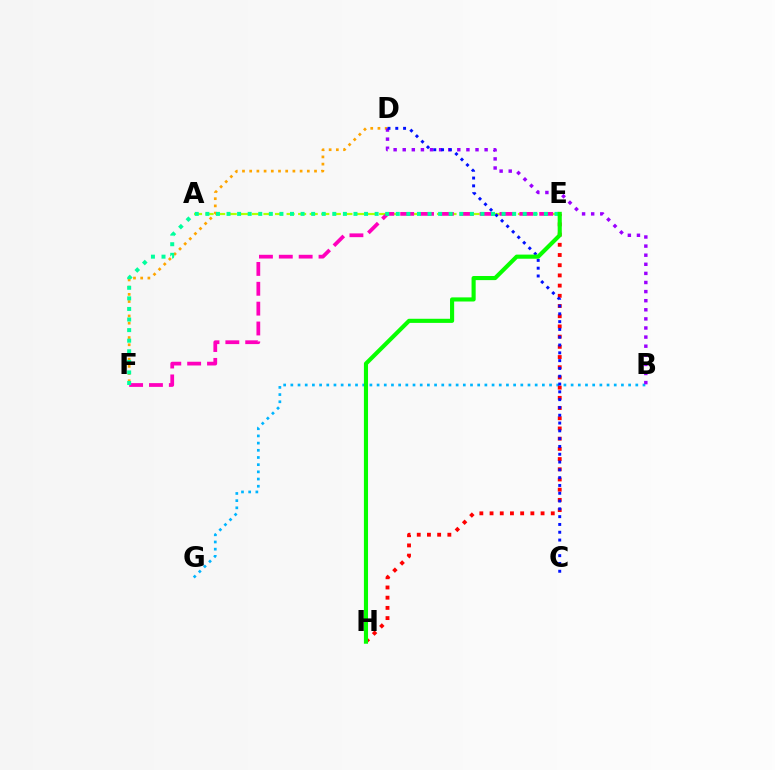{('D', 'F'): [{'color': '#ffa500', 'line_style': 'dotted', 'thickness': 1.96}], ('B', 'G'): [{'color': '#00b5ff', 'line_style': 'dotted', 'thickness': 1.95}], ('B', 'D'): [{'color': '#9b00ff', 'line_style': 'dotted', 'thickness': 2.47}], ('E', 'H'): [{'color': '#ff0000', 'line_style': 'dotted', 'thickness': 2.77}, {'color': '#08ff00', 'line_style': 'solid', 'thickness': 2.97}], ('A', 'E'): [{'color': '#b3ff00', 'line_style': 'dashed', 'thickness': 1.57}], ('E', 'F'): [{'color': '#ff00bd', 'line_style': 'dashed', 'thickness': 2.7}, {'color': '#00ff9d', 'line_style': 'dotted', 'thickness': 2.87}], ('C', 'D'): [{'color': '#0010ff', 'line_style': 'dotted', 'thickness': 2.12}]}